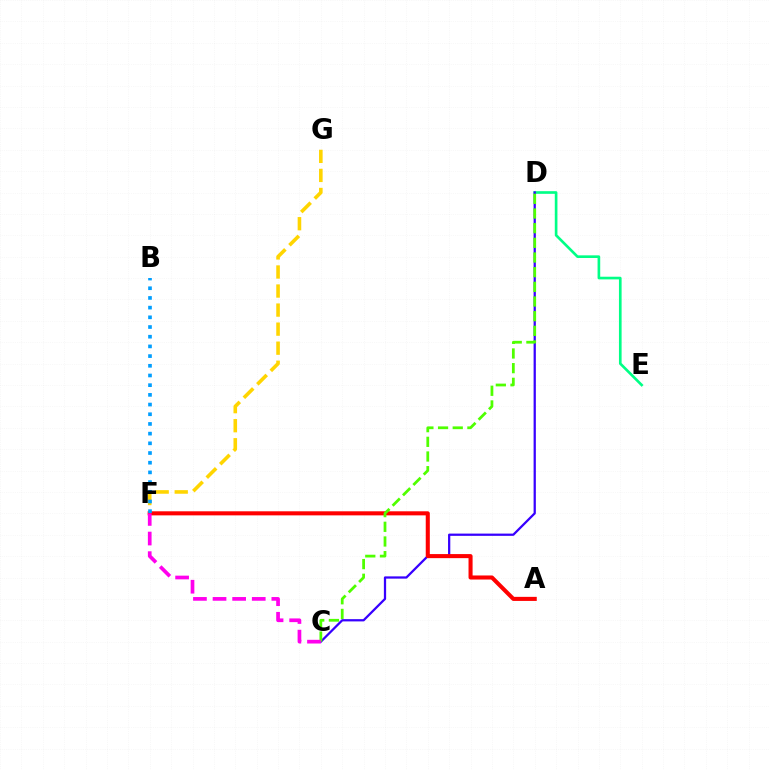{('D', 'E'): [{'color': '#00ff86', 'line_style': 'solid', 'thickness': 1.91}], ('F', 'G'): [{'color': '#ffd500', 'line_style': 'dashed', 'thickness': 2.59}], ('C', 'D'): [{'color': '#3700ff', 'line_style': 'solid', 'thickness': 1.62}, {'color': '#4fff00', 'line_style': 'dashed', 'thickness': 1.99}], ('A', 'F'): [{'color': '#ff0000', 'line_style': 'solid', 'thickness': 2.93}], ('C', 'F'): [{'color': '#ff00ed', 'line_style': 'dashed', 'thickness': 2.66}], ('B', 'F'): [{'color': '#009eff', 'line_style': 'dotted', 'thickness': 2.63}]}